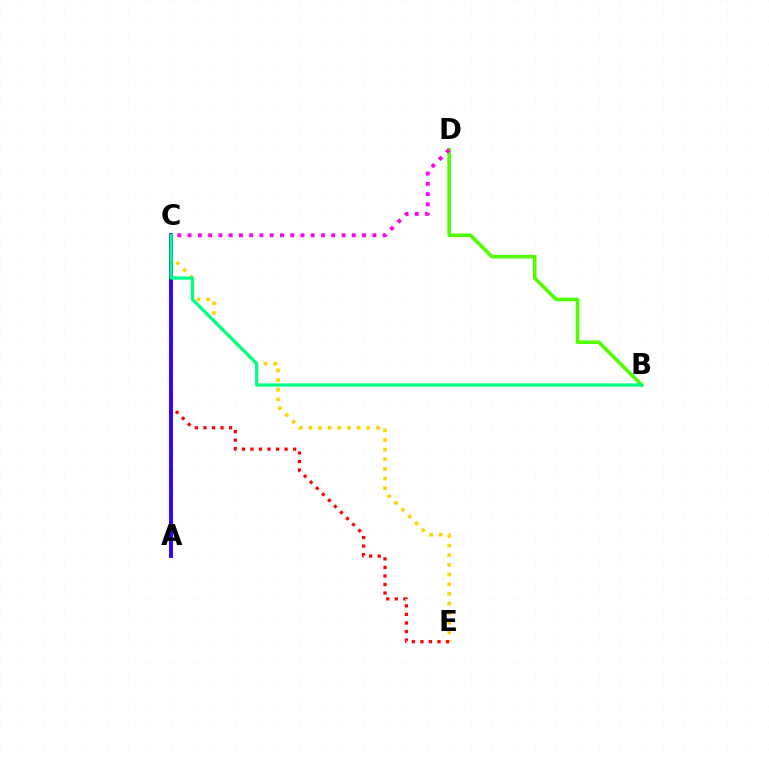{('A', 'C'): [{'color': '#009eff', 'line_style': 'dashed', 'thickness': 2.64}, {'color': '#3700ff', 'line_style': 'solid', 'thickness': 2.82}], ('B', 'D'): [{'color': '#4fff00', 'line_style': 'solid', 'thickness': 2.59}], ('C', 'E'): [{'color': '#ffd500', 'line_style': 'dotted', 'thickness': 2.62}, {'color': '#ff0000', 'line_style': 'dotted', 'thickness': 2.32}], ('C', 'D'): [{'color': '#ff00ed', 'line_style': 'dotted', 'thickness': 2.79}], ('B', 'C'): [{'color': '#00ff86', 'line_style': 'solid', 'thickness': 2.34}]}